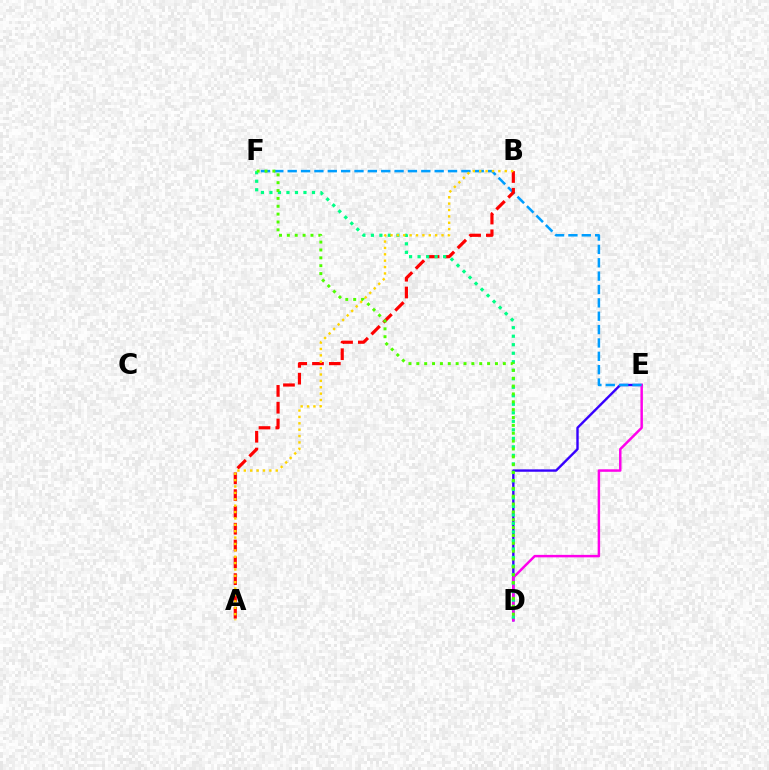{('D', 'E'): [{'color': '#3700ff', 'line_style': 'solid', 'thickness': 1.72}, {'color': '#ff00ed', 'line_style': 'solid', 'thickness': 1.78}], ('E', 'F'): [{'color': '#009eff', 'line_style': 'dashed', 'thickness': 1.82}], ('A', 'B'): [{'color': '#ff0000', 'line_style': 'dashed', 'thickness': 2.28}, {'color': '#ffd500', 'line_style': 'dotted', 'thickness': 1.73}], ('D', 'F'): [{'color': '#00ff86', 'line_style': 'dotted', 'thickness': 2.31}, {'color': '#4fff00', 'line_style': 'dotted', 'thickness': 2.14}]}